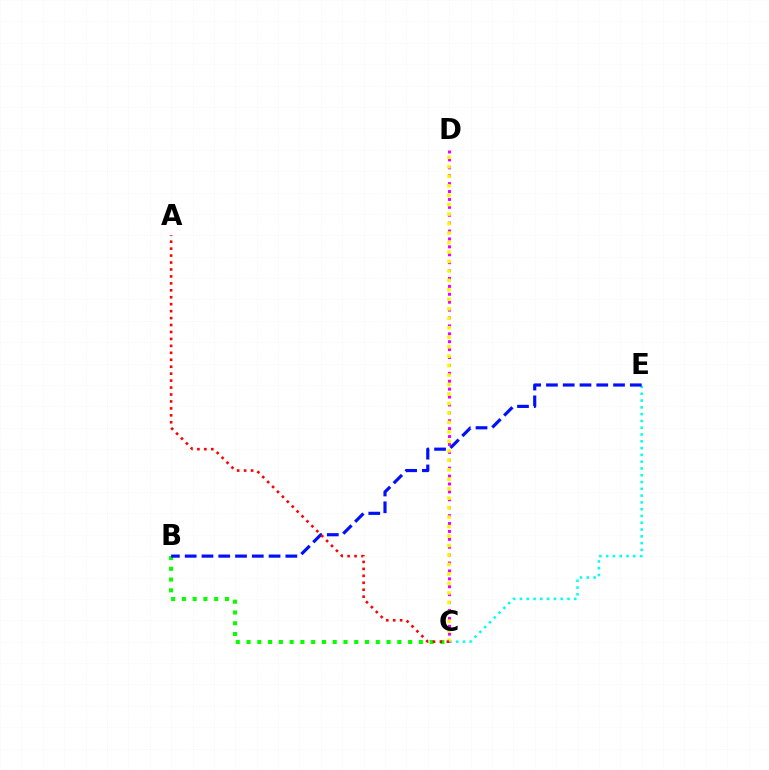{('C', 'E'): [{'color': '#00fff6', 'line_style': 'dotted', 'thickness': 1.84}], ('B', 'C'): [{'color': '#08ff00', 'line_style': 'dotted', 'thickness': 2.93}], ('C', 'D'): [{'color': '#ee00ff', 'line_style': 'dotted', 'thickness': 2.15}, {'color': '#fcf500', 'line_style': 'dotted', 'thickness': 2.57}], ('B', 'E'): [{'color': '#0010ff', 'line_style': 'dashed', 'thickness': 2.28}], ('A', 'C'): [{'color': '#ff0000', 'line_style': 'dotted', 'thickness': 1.89}]}